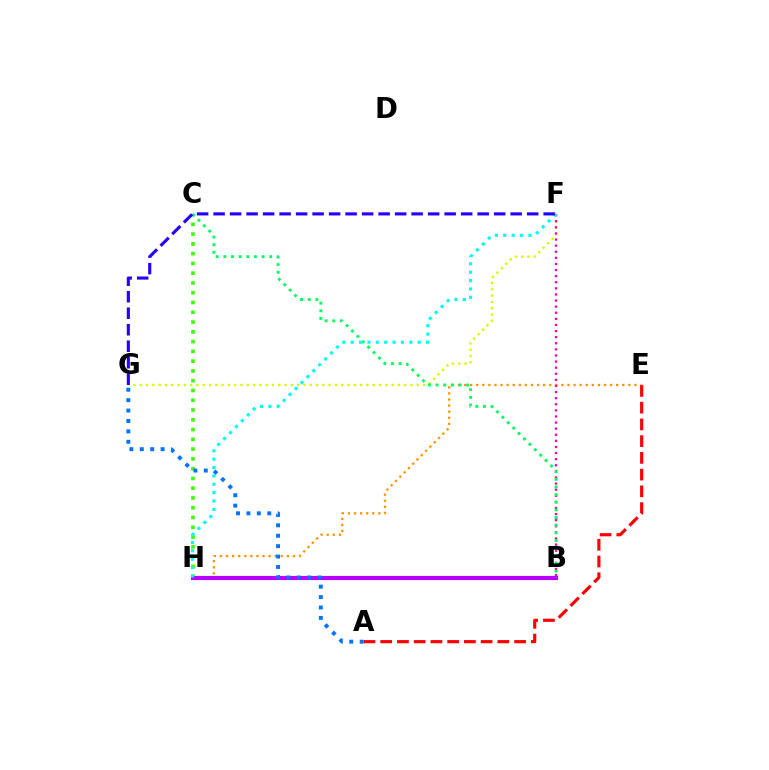{('F', 'G'): [{'color': '#d1ff00', 'line_style': 'dotted', 'thickness': 1.71}, {'color': '#2500ff', 'line_style': 'dashed', 'thickness': 2.24}], ('E', 'H'): [{'color': '#ff9400', 'line_style': 'dotted', 'thickness': 1.65}], ('C', 'H'): [{'color': '#3dff00', 'line_style': 'dotted', 'thickness': 2.66}], ('B', 'F'): [{'color': '#ff00ac', 'line_style': 'dotted', 'thickness': 1.66}], ('B', 'H'): [{'color': '#b900ff', 'line_style': 'solid', 'thickness': 2.97}], ('B', 'C'): [{'color': '#00ff5c', 'line_style': 'dotted', 'thickness': 2.08}], ('A', 'G'): [{'color': '#0074ff', 'line_style': 'dotted', 'thickness': 2.83}], ('F', 'H'): [{'color': '#00fff6', 'line_style': 'dotted', 'thickness': 2.28}], ('A', 'E'): [{'color': '#ff0000', 'line_style': 'dashed', 'thickness': 2.27}]}